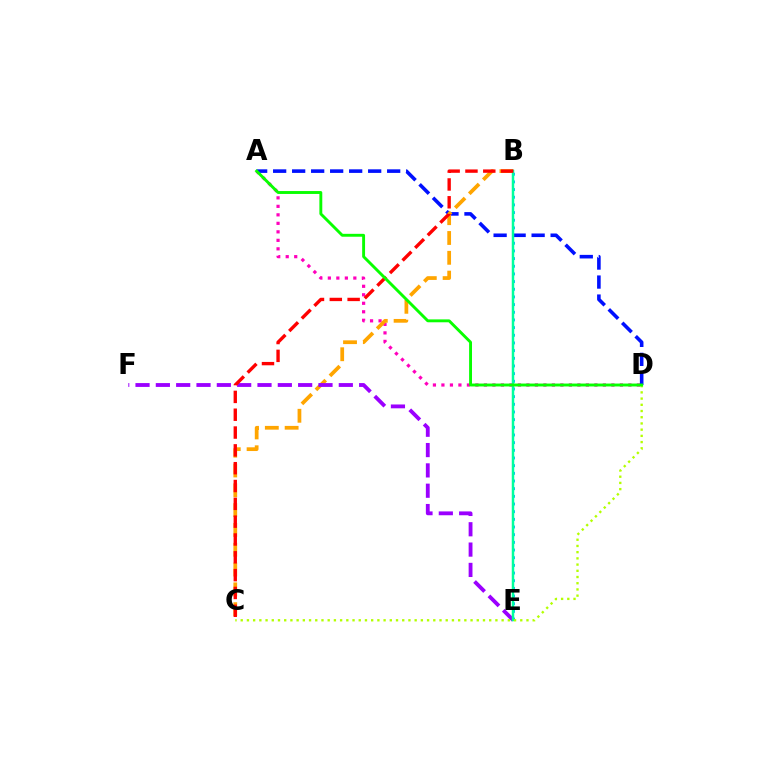{('B', 'E'): [{'color': '#00b5ff', 'line_style': 'dotted', 'thickness': 2.08}, {'color': '#00ff9d', 'line_style': 'solid', 'thickness': 1.79}], ('A', 'D'): [{'color': '#ff00bd', 'line_style': 'dotted', 'thickness': 2.31}, {'color': '#0010ff', 'line_style': 'dashed', 'thickness': 2.58}, {'color': '#08ff00', 'line_style': 'solid', 'thickness': 2.08}], ('B', 'C'): [{'color': '#ffa500', 'line_style': 'dashed', 'thickness': 2.69}, {'color': '#ff0000', 'line_style': 'dashed', 'thickness': 2.42}], ('E', 'F'): [{'color': '#9b00ff', 'line_style': 'dashed', 'thickness': 2.76}], ('C', 'D'): [{'color': '#b3ff00', 'line_style': 'dotted', 'thickness': 1.69}]}